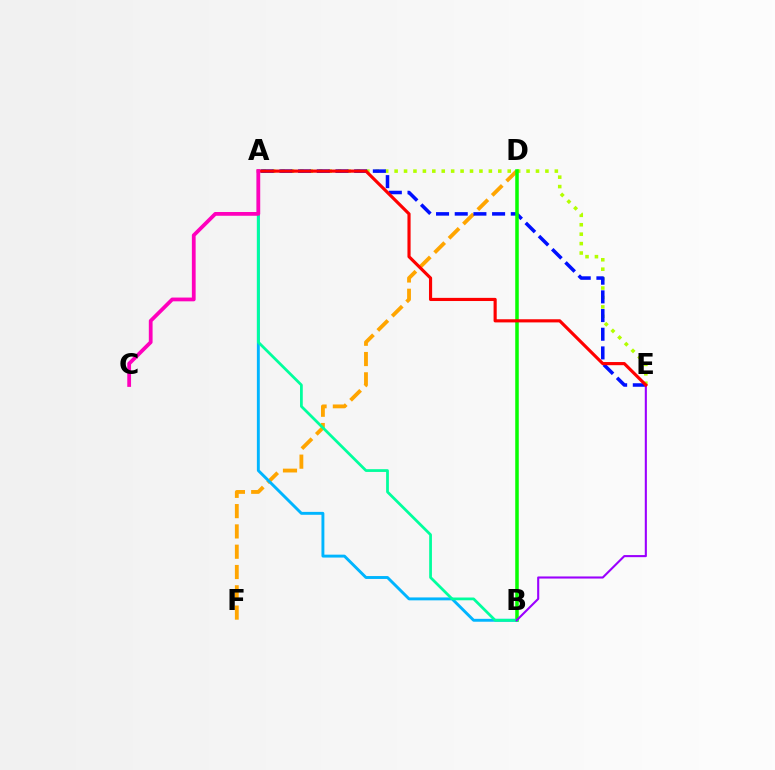{('D', 'F'): [{'color': '#ffa500', 'line_style': 'dashed', 'thickness': 2.76}], ('A', 'E'): [{'color': '#b3ff00', 'line_style': 'dotted', 'thickness': 2.56}, {'color': '#0010ff', 'line_style': 'dashed', 'thickness': 2.54}, {'color': '#ff0000', 'line_style': 'solid', 'thickness': 2.27}], ('A', 'B'): [{'color': '#00b5ff', 'line_style': 'solid', 'thickness': 2.09}, {'color': '#00ff9d', 'line_style': 'solid', 'thickness': 1.98}], ('B', 'D'): [{'color': '#08ff00', 'line_style': 'solid', 'thickness': 2.54}], ('B', 'E'): [{'color': '#9b00ff', 'line_style': 'solid', 'thickness': 1.51}], ('A', 'C'): [{'color': '#ff00bd', 'line_style': 'solid', 'thickness': 2.71}]}